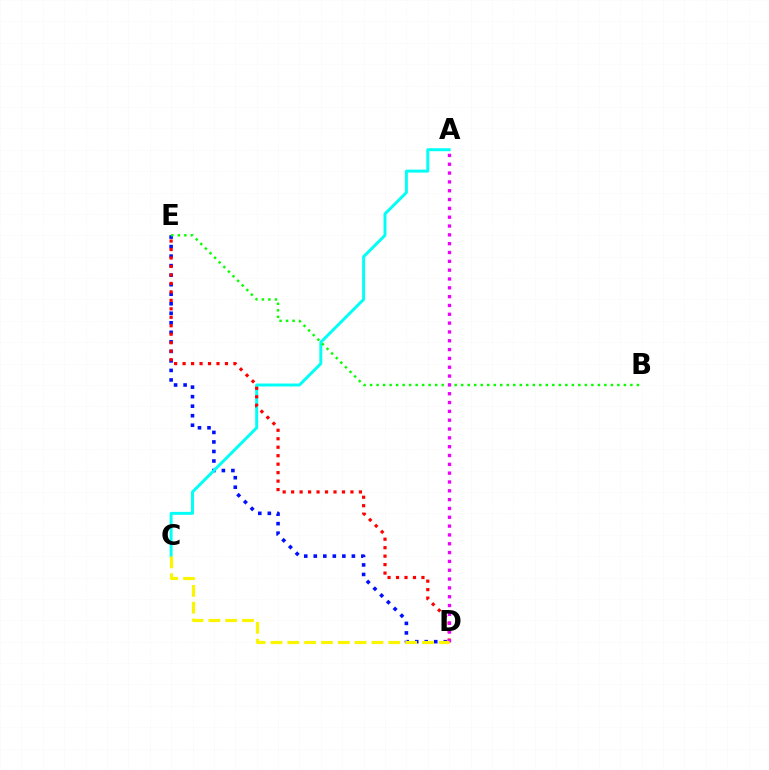{('D', 'E'): [{'color': '#0010ff', 'line_style': 'dotted', 'thickness': 2.59}, {'color': '#ff0000', 'line_style': 'dotted', 'thickness': 2.3}], ('A', 'C'): [{'color': '#00fff6', 'line_style': 'solid', 'thickness': 2.13}], ('B', 'E'): [{'color': '#08ff00', 'line_style': 'dotted', 'thickness': 1.77}], ('A', 'D'): [{'color': '#ee00ff', 'line_style': 'dotted', 'thickness': 2.4}], ('C', 'D'): [{'color': '#fcf500', 'line_style': 'dashed', 'thickness': 2.29}]}